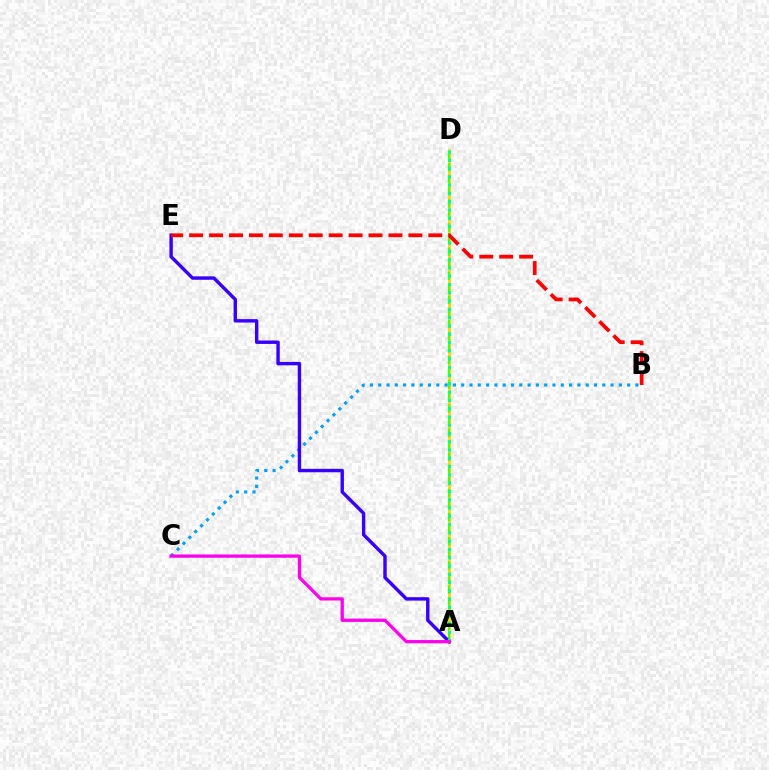{('B', 'C'): [{'color': '#009eff', 'line_style': 'dotted', 'thickness': 2.25}], ('A', 'D'): [{'color': '#ffd500', 'line_style': 'solid', 'thickness': 2.01}, {'color': '#4fff00', 'line_style': 'dashed', 'thickness': 1.64}, {'color': '#00ff86', 'line_style': 'dotted', 'thickness': 2.25}], ('A', 'E'): [{'color': '#3700ff', 'line_style': 'solid', 'thickness': 2.46}], ('A', 'C'): [{'color': '#ff00ed', 'line_style': 'solid', 'thickness': 2.35}], ('B', 'E'): [{'color': '#ff0000', 'line_style': 'dashed', 'thickness': 2.71}]}